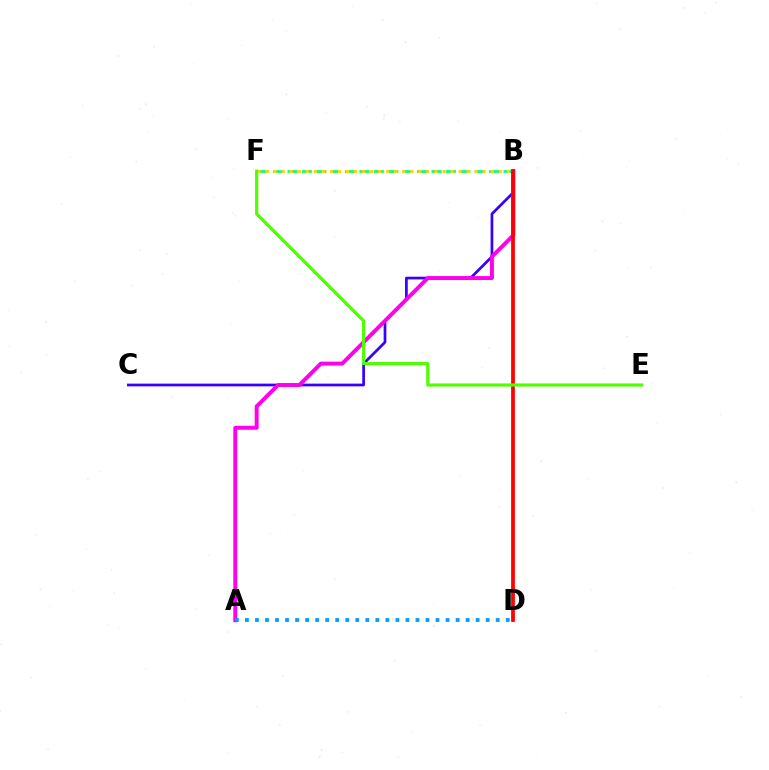{('B', 'C'): [{'color': '#3700ff', 'line_style': 'solid', 'thickness': 1.96}], ('B', 'F'): [{'color': '#00ff86', 'line_style': 'dashed', 'thickness': 1.96}, {'color': '#ffd500', 'line_style': 'dotted', 'thickness': 2.19}], ('A', 'B'): [{'color': '#ff00ed', 'line_style': 'solid', 'thickness': 2.83}], ('B', 'D'): [{'color': '#ff0000', 'line_style': 'solid', 'thickness': 2.7}], ('E', 'F'): [{'color': '#4fff00', 'line_style': 'solid', 'thickness': 2.28}], ('A', 'D'): [{'color': '#009eff', 'line_style': 'dotted', 'thickness': 2.73}]}